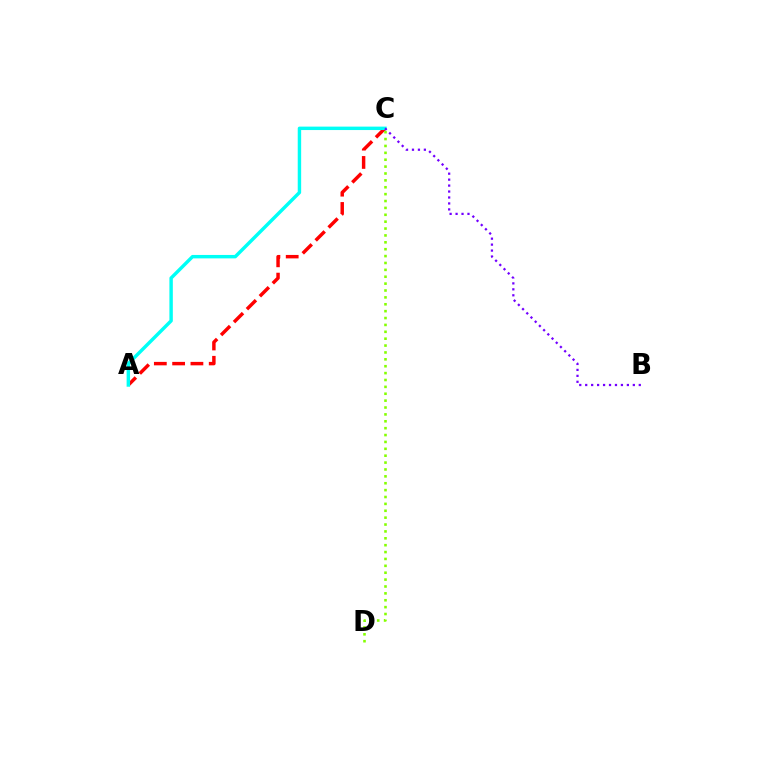{('A', 'C'): [{'color': '#ff0000', 'line_style': 'dashed', 'thickness': 2.49}, {'color': '#00fff6', 'line_style': 'solid', 'thickness': 2.47}], ('C', 'D'): [{'color': '#84ff00', 'line_style': 'dotted', 'thickness': 1.87}], ('B', 'C'): [{'color': '#7200ff', 'line_style': 'dotted', 'thickness': 1.62}]}